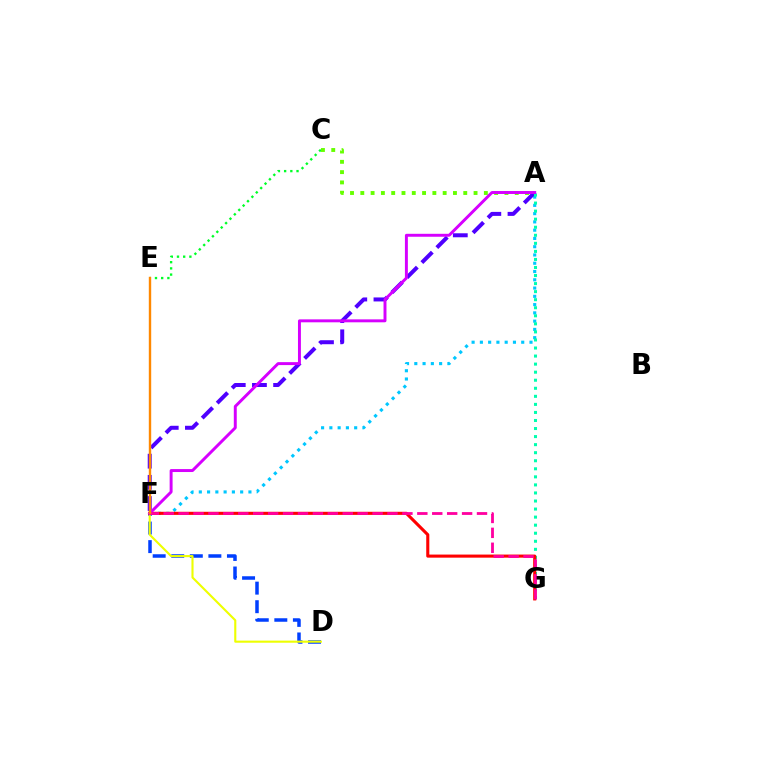{('D', 'F'): [{'color': '#003fff', 'line_style': 'dashed', 'thickness': 2.52}, {'color': '#eeff00', 'line_style': 'solid', 'thickness': 1.53}], ('C', 'E'): [{'color': '#00ff27', 'line_style': 'dotted', 'thickness': 1.68}], ('A', 'C'): [{'color': '#66ff00', 'line_style': 'dotted', 'thickness': 2.8}], ('A', 'F'): [{'color': '#00c7ff', 'line_style': 'dotted', 'thickness': 2.25}, {'color': '#4f00ff', 'line_style': 'dashed', 'thickness': 2.88}, {'color': '#d600ff', 'line_style': 'solid', 'thickness': 2.12}], ('A', 'G'): [{'color': '#00ffaf', 'line_style': 'dotted', 'thickness': 2.19}], ('F', 'G'): [{'color': '#ff0000', 'line_style': 'solid', 'thickness': 2.22}, {'color': '#ff00a0', 'line_style': 'dashed', 'thickness': 2.03}], ('E', 'F'): [{'color': '#ff8800', 'line_style': 'solid', 'thickness': 1.73}]}